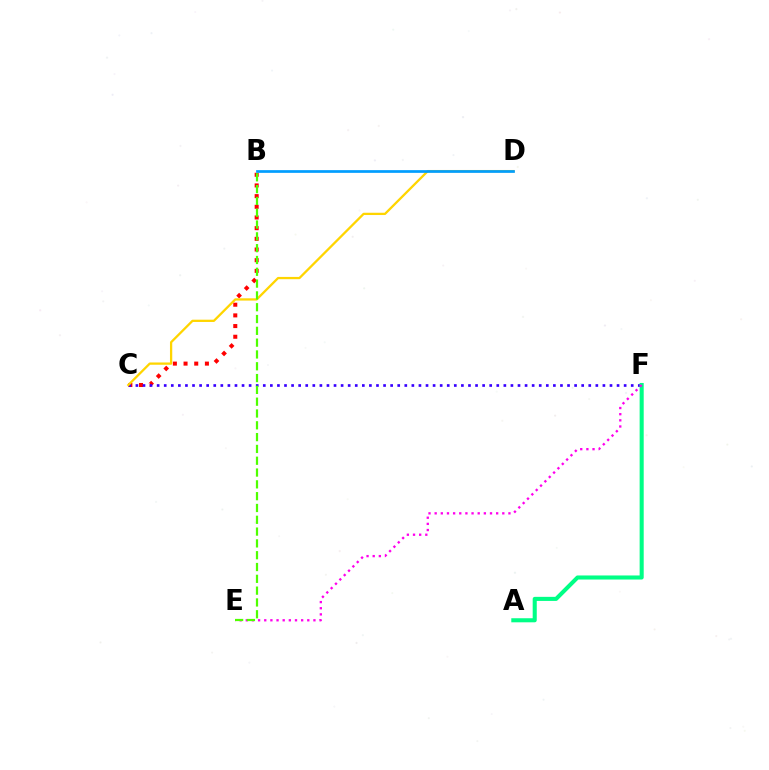{('B', 'C'): [{'color': '#ff0000', 'line_style': 'dotted', 'thickness': 2.9}], ('C', 'F'): [{'color': '#3700ff', 'line_style': 'dotted', 'thickness': 1.92}], ('A', 'F'): [{'color': '#00ff86', 'line_style': 'solid', 'thickness': 2.93}], ('C', 'D'): [{'color': '#ffd500', 'line_style': 'solid', 'thickness': 1.64}], ('B', 'D'): [{'color': '#009eff', 'line_style': 'solid', 'thickness': 1.95}], ('E', 'F'): [{'color': '#ff00ed', 'line_style': 'dotted', 'thickness': 1.67}], ('B', 'E'): [{'color': '#4fff00', 'line_style': 'dashed', 'thickness': 1.6}]}